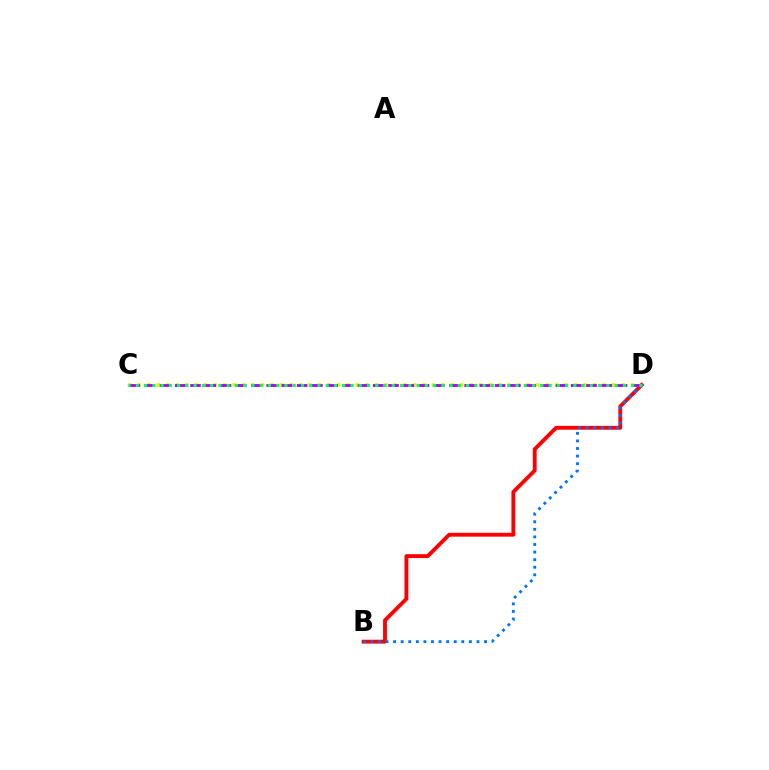{('C', 'D'): [{'color': '#d1ff00', 'line_style': 'dotted', 'thickness': 2.58}, {'color': '#b900ff', 'line_style': 'dashed', 'thickness': 2.07}, {'color': '#00ff5c', 'line_style': 'dotted', 'thickness': 2.24}], ('B', 'D'): [{'color': '#ff0000', 'line_style': 'solid', 'thickness': 2.77}, {'color': '#0074ff', 'line_style': 'dotted', 'thickness': 2.06}]}